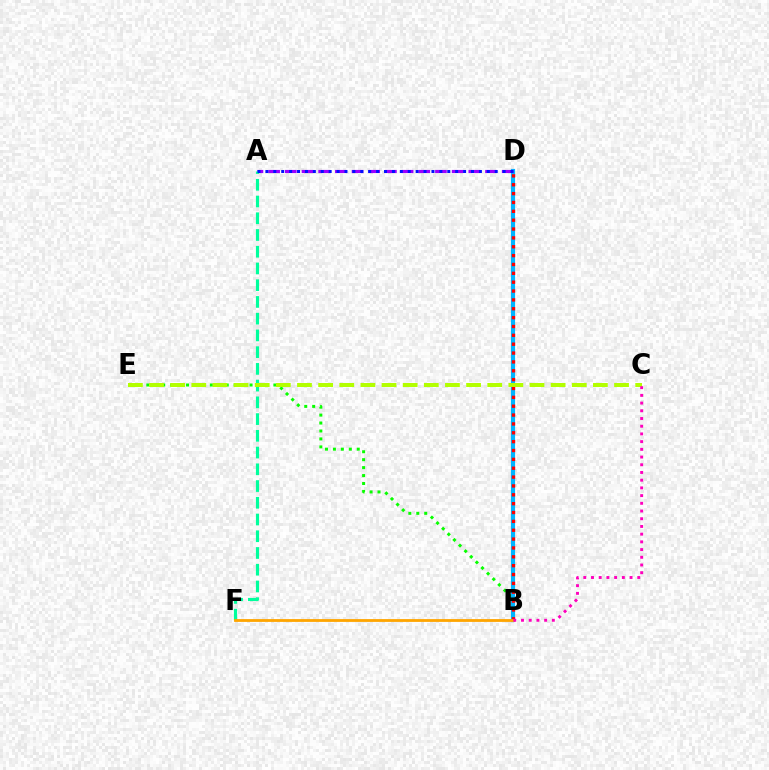{('B', 'E'): [{'color': '#08ff00', 'line_style': 'dotted', 'thickness': 2.16}], ('B', 'D'): [{'color': '#00b5ff', 'line_style': 'solid', 'thickness': 3.0}, {'color': '#ff0000', 'line_style': 'dotted', 'thickness': 2.41}], ('A', 'D'): [{'color': '#9b00ff', 'line_style': 'dashed', 'thickness': 2.27}, {'color': '#0010ff', 'line_style': 'dotted', 'thickness': 2.15}], ('A', 'F'): [{'color': '#00ff9d', 'line_style': 'dashed', 'thickness': 2.27}], ('C', 'E'): [{'color': '#b3ff00', 'line_style': 'dashed', 'thickness': 2.87}], ('B', 'F'): [{'color': '#ffa500', 'line_style': 'solid', 'thickness': 2.02}], ('B', 'C'): [{'color': '#ff00bd', 'line_style': 'dotted', 'thickness': 2.09}]}